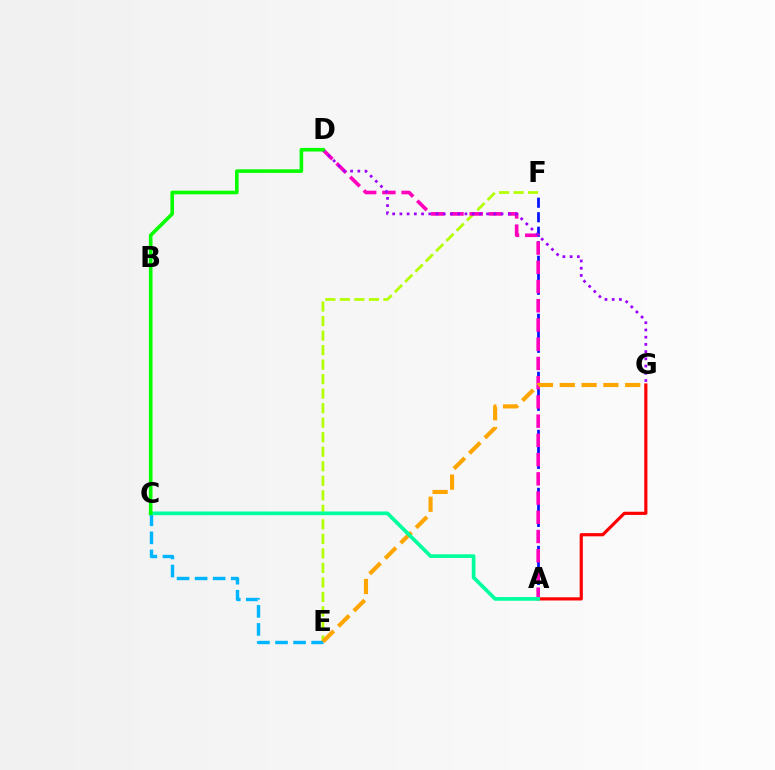{('E', 'F'): [{'color': '#b3ff00', 'line_style': 'dashed', 'thickness': 1.97}], ('C', 'E'): [{'color': '#00b5ff', 'line_style': 'dashed', 'thickness': 2.45}], ('A', 'G'): [{'color': '#ff0000', 'line_style': 'solid', 'thickness': 2.29}], ('A', 'F'): [{'color': '#0010ff', 'line_style': 'dashed', 'thickness': 1.97}], ('A', 'D'): [{'color': '#ff00bd', 'line_style': 'dashed', 'thickness': 2.61}], ('E', 'G'): [{'color': '#ffa500', 'line_style': 'dashed', 'thickness': 2.96}], ('D', 'G'): [{'color': '#9b00ff', 'line_style': 'dotted', 'thickness': 1.96}], ('A', 'C'): [{'color': '#00ff9d', 'line_style': 'solid', 'thickness': 2.65}], ('C', 'D'): [{'color': '#08ff00', 'line_style': 'solid', 'thickness': 2.6}]}